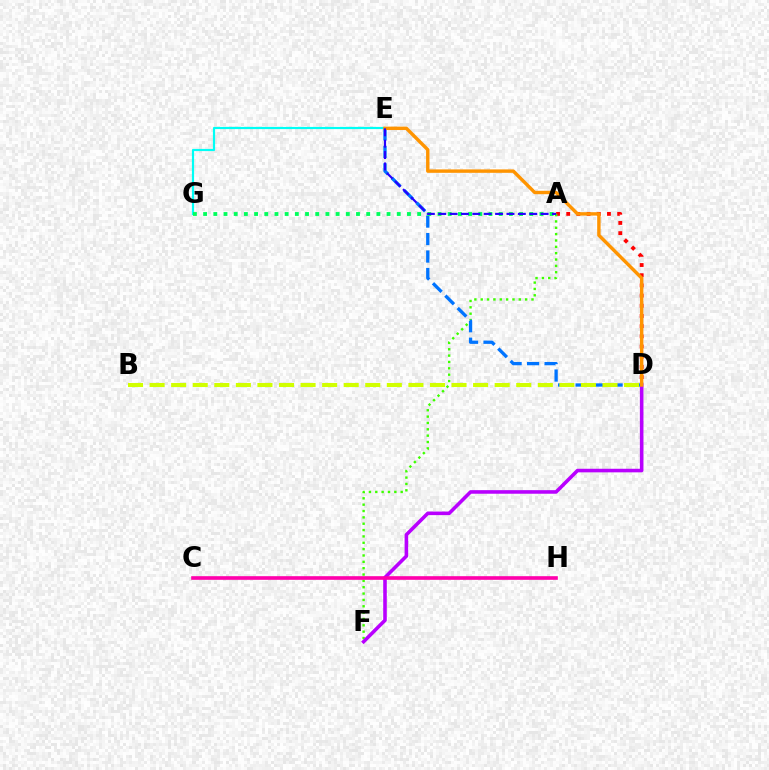{('E', 'G'): [{'color': '#00fff6', 'line_style': 'solid', 'thickness': 1.57}], ('A', 'D'): [{'color': '#ff0000', 'line_style': 'dotted', 'thickness': 2.77}], ('A', 'F'): [{'color': '#3dff00', 'line_style': 'dotted', 'thickness': 1.73}], ('D', 'F'): [{'color': '#b900ff', 'line_style': 'solid', 'thickness': 2.58}], ('D', 'E'): [{'color': '#0074ff', 'line_style': 'dashed', 'thickness': 2.37}, {'color': '#ff9400', 'line_style': 'solid', 'thickness': 2.45}], ('A', 'G'): [{'color': '#00ff5c', 'line_style': 'dotted', 'thickness': 2.77}], ('B', 'D'): [{'color': '#d1ff00', 'line_style': 'dashed', 'thickness': 2.93}], ('A', 'E'): [{'color': '#2500ff', 'line_style': 'dashed', 'thickness': 1.55}], ('C', 'H'): [{'color': '#ff00ac', 'line_style': 'solid', 'thickness': 2.61}]}